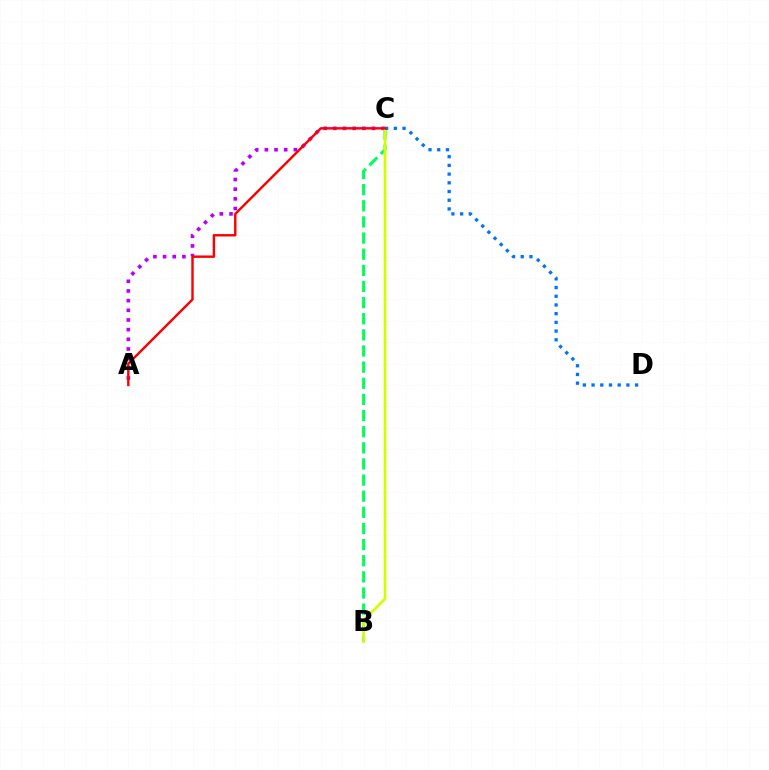{('B', 'C'): [{'color': '#00ff5c', 'line_style': 'dashed', 'thickness': 2.19}, {'color': '#d1ff00', 'line_style': 'solid', 'thickness': 1.94}], ('A', 'C'): [{'color': '#b900ff', 'line_style': 'dotted', 'thickness': 2.63}, {'color': '#ff0000', 'line_style': 'solid', 'thickness': 1.74}], ('C', 'D'): [{'color': '#0074ff', 'line_style': 'dotted', 'thickness': 2.37}]}